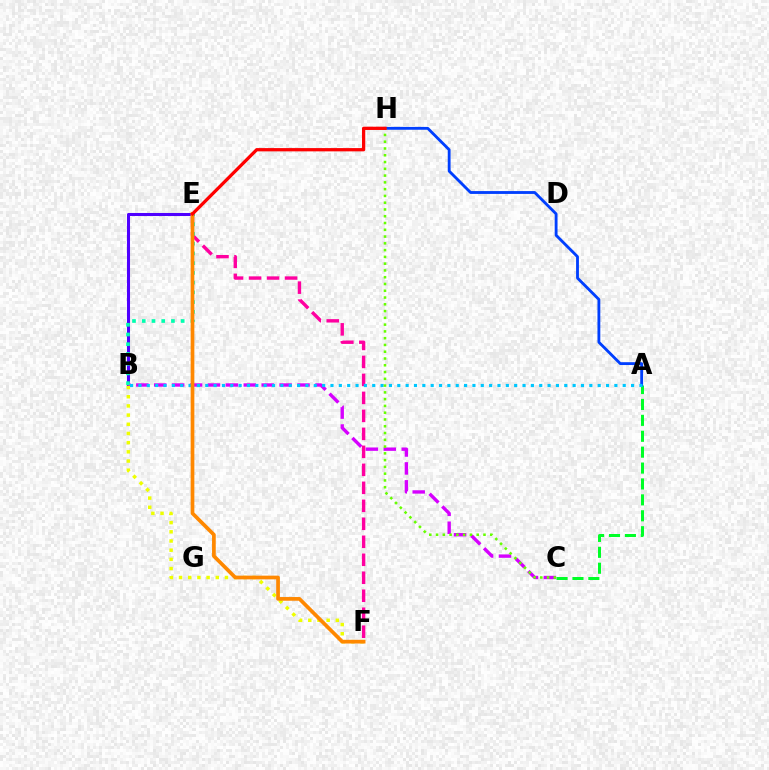{('B', 'E'): [{'color': '#4f00ff', 'line_style': 'solid', 'thickness': 2.19}, {'color': '#00ffaf', 'line_style': 'dotted', 'thickness': 2.65}], ('B', 'C'): [{'color': '#d600ff', 'line_style': 'dashed', 'thickness': 2.43}], ('B', 'F'): [{'color': '#eeff00', 'line_style': 'dotted', 'thickness': 2.5}], ('A', 'C'): [{'color': '#00ff27', 'line_style': 'dashed', 'thickness': 2.16}], ('A', 'H'): [{'color': '#003fff', 'line_style': 'solid', 'thickness': 2.04}], ('E', 'F'): [{'color': '#ff00a0', 'line_style': 'dashed', 'thickness': 2.44}, {'color': '#ff8800', 'line_style': 'solid', 'thickness': 2.67}], ('A', 'B'): [{'color': '#00c7ff', 'line_style': 'dotted', 'thickness': 2.27}], ('C', 'H'): [{'color': '#66ff00', 'line_style': 'dotted', 'thickness': 1.84}], ('E', 'H'): [{'color': '#ff0000', 'line_style': 'solid', 'thickness': 2.35}]}